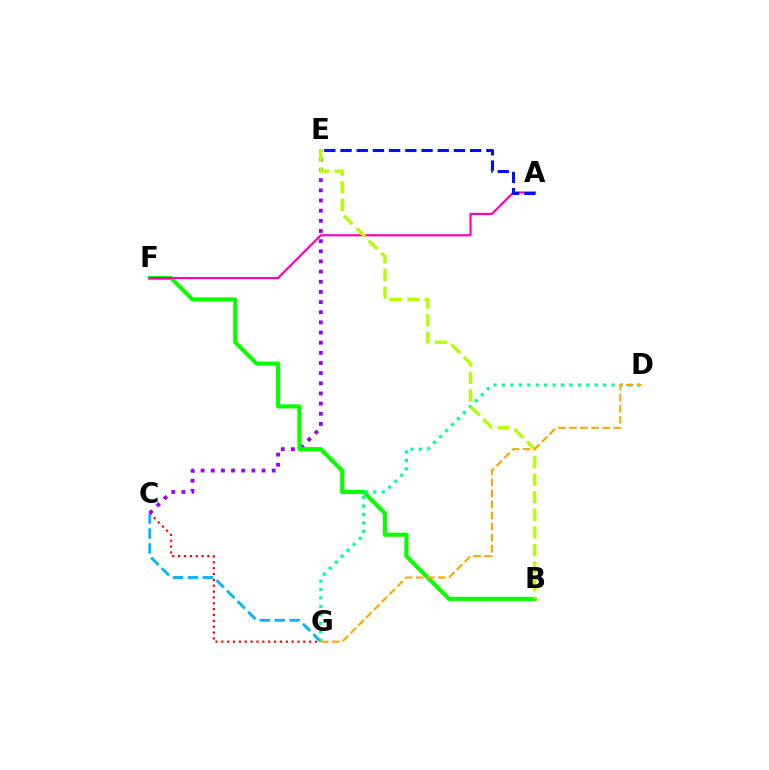{('C', 'G'): [{'color': '#ff0000', 'line_style': 'dotted', 'thickness': 1.59}, {'color': '#00b5ff', 'line_style': 'dashed', 'thickness': 2.03}], ('C', 'E'): [{'color': '#9b00ff', 'line_style': 'dotted', 'thickness': 2.76}], ('B', 'F'): [{'color': '#08ff00', 'line_style': 'solid', 'thickness': 2.96}], ('A', 'F'): [{'color': '#ff00bd', 'line_style': 'solid', 'thickness': 1.57}], ('D', 'G'): [{'color': '#00ff9d', 'line_style': 'dotted', 'thickness': 2.29}, {'color': '#ffa500', 'line_style': 'dashed', 'thickness': 1.5}], ('A', 'E'): [{'color': '#0010ff', 'line_style': 'dashed', 'thickness': 2.2}], ('B', 'E'): [{'color': '#b3ff00', 'line_style': 'dashed', 'thickness': 2.39}]}